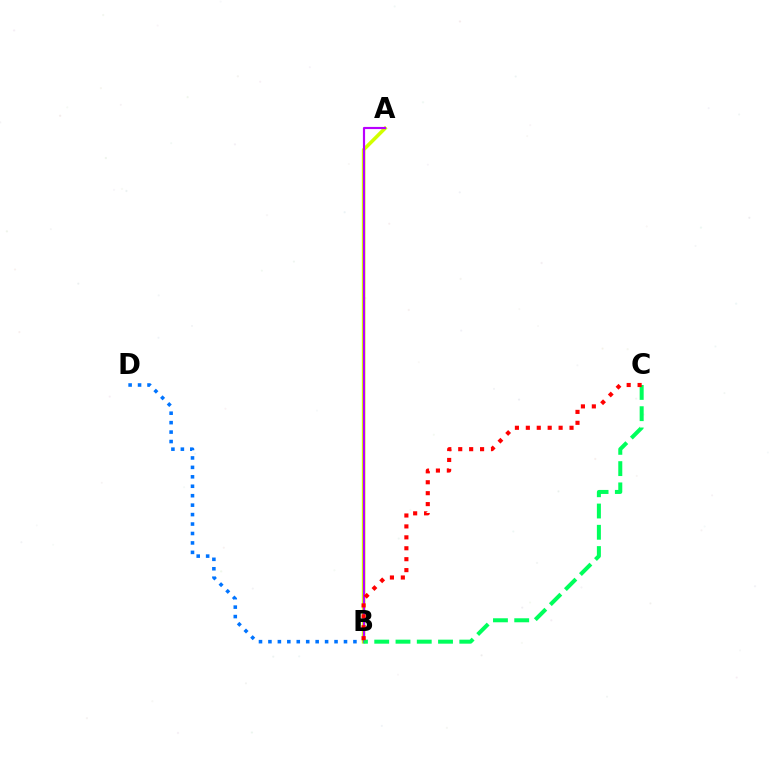{('B', 'D'): [{'color': '#0074ff', 'line_style': 'dotted', 'thickness': 2.57}], ('A', 'B'): [{'color': '#d1ff00', 'line_style': 'solid', 'thickness': 2.56}, {'color': '#b900ff', 'line_style': 'solid', 'thickness': 1.55}], ('B', 'C'): [{'color': '#00ff5c', 'line_style': 'dashed', 'thickness': 2.89}, {'color': '#ff0000', 'line_style': 'dotted', 'thickness': 2.97}]}